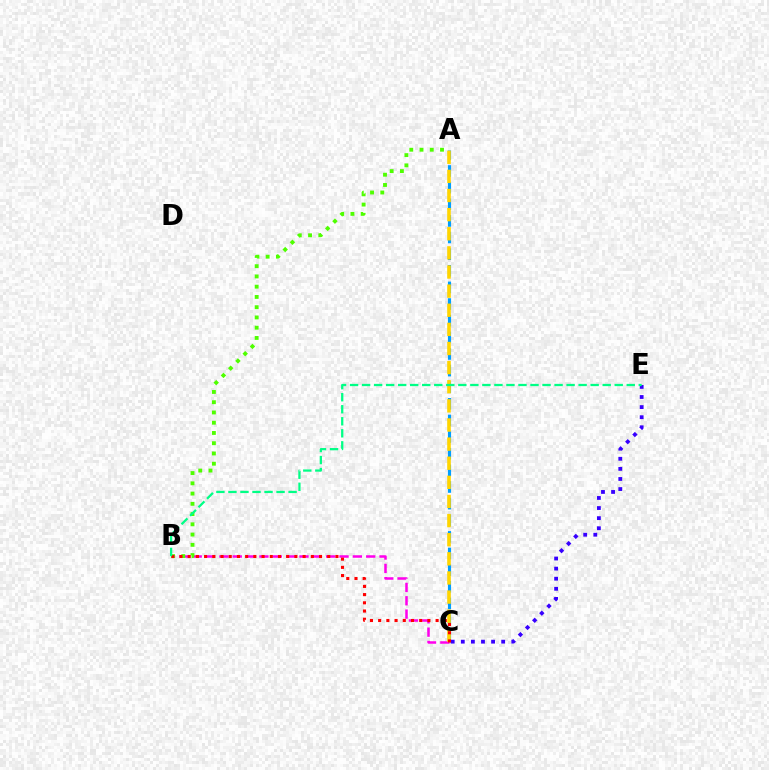{('A', 'C'): [{'color': '#009eff', 'line_style': 'dashed', 'thickness': 2.26}, {'color': '#ffd500', 'line_style': 'dashed', 'thickness': 2.6}], ('B', 'C'): [{'color': '#ff00ed', 'line_style': 'dashed', 'thickness': 1.81}, {'color': '#ff0000', 'line_style': 'dotted', 'thickness': 2.23}], ('A', 'B'): [{'color': '#4fff00', 'line_style': 'dotted', 'thickness': 2.78}], ('C', 'E'): [{'color': '#3700ff', 'line_style': 'dotted', 'thickness': 2.74}], ('B', 'E'): [{'color': '#00ff86', 'line_style': 'dashed', 'thickness': 1.63}]}